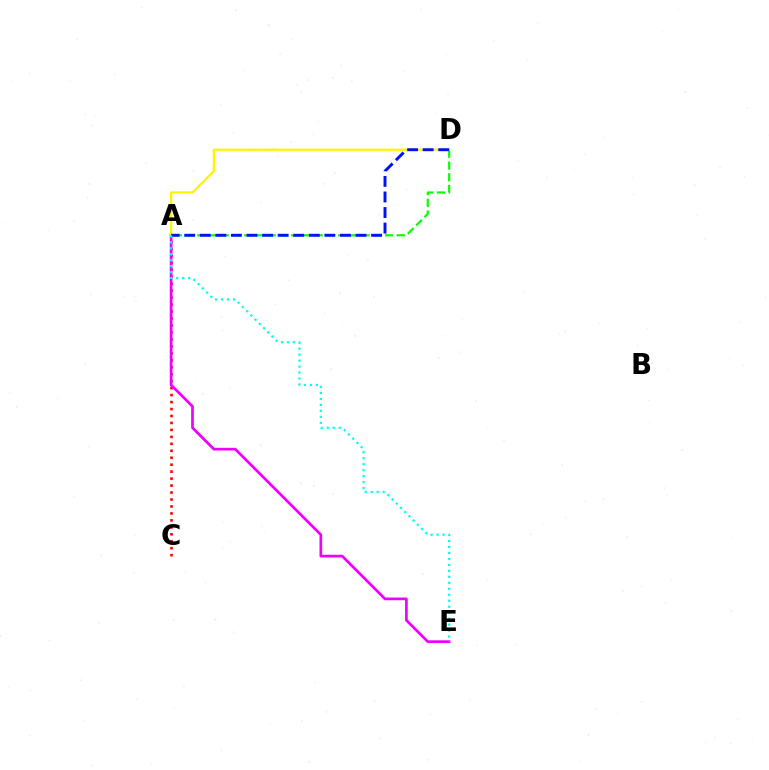{('A', 'C'): [{'color': '#ff0000', 'line_style': 'dotted', 'thickness': 1.89}], ('A', 'E'): [{'color': '#ee00ff', 'line_style': 'solid', 'thickness': 1.95}, {'color': '#00fff6', 'line_style': 'dotted', 'thickness': 1.62}], ('A', 'D'): [{'color': '#08ff00', 'line_style': 'dashed', 'thickness': 1.59}, {'color': '#fcf500', 'line_style': 'solid', 'thickness': 1.65}, {'color': '#0010ff', 'line_style': 'dashed', 'thickness': 2.12}]}